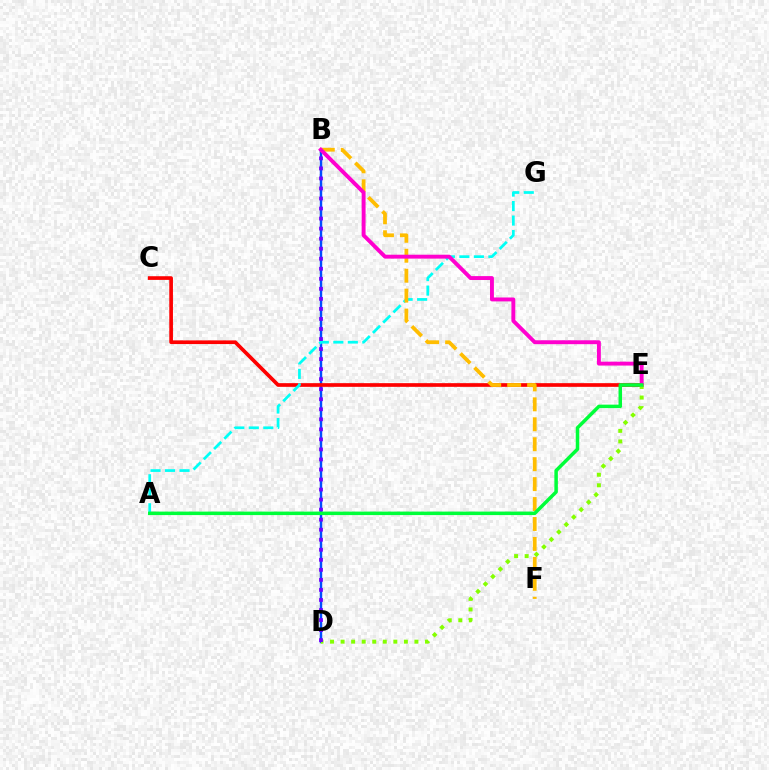{('B', 'D'): [{'color': '#004bff', 'line_style': 'solid', 'thickness': 1.76}, {'color': '#7200ff', 'line_style': 'dotted', 'thickness': 2.73}], ('C', 'E'): [{'color': '#ff0000', 'line_style': 'solid', 'thickness': 2.65}], ('A', 'G'): [{'color': '#00fff6', 'line_style': 'dashed', 'thickness': 1.97}], ('B', 'F'): [{'color': '#ffbd00', 'line_style': 'dashed', 'thickness': 2.71}], ('B', 'E'): [{'color': '#ff00cf', 'line_style': 'solid', 'thickness': 2.81}], ('D', 'E'): [{'color': '#84ff00', 'line_style': 'dotted', 'thickness': 2.87}], ('A', 'E'): [{'color': '#00ff39', 'line_style': 'solid', 'thickness': 2.52}]}